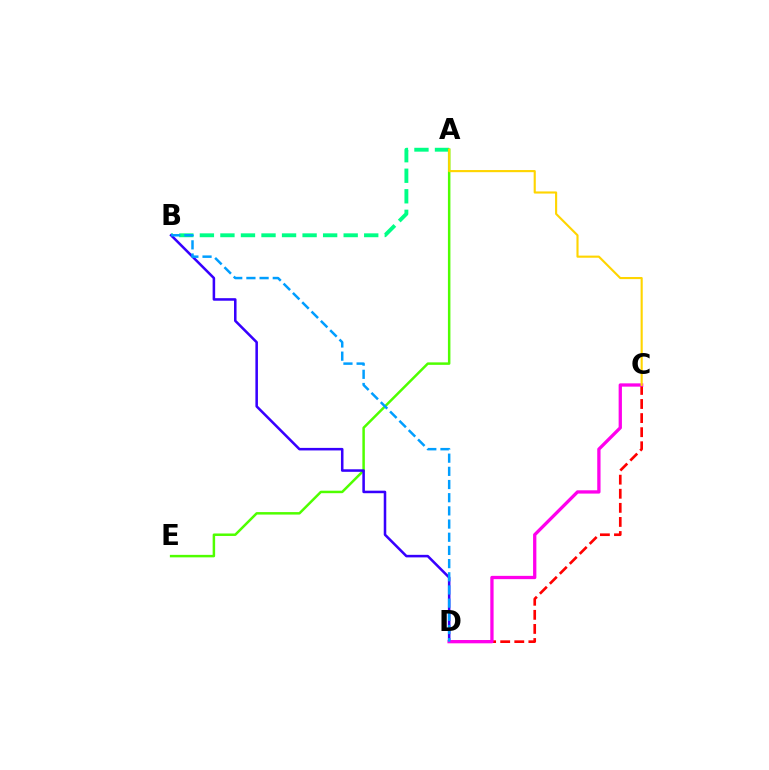{('A', 'B'): [{'color': '#00ff86', 'line_style': 'dashed', 'thickness': 2.79}], ('C', 'D'): [{'color': '#ff0000', 'line_style': 'dashed', 'thickness': 1.91}, {'color': '#ff00ed', 'line_style': 'solid', 'thickness': 2.37}], ('A', 'E'): [{'color': '#4fff00', 'line_style': 'solid', 'thickness': 1.79}], ('B', 'D'): [{'color': '#3700ff', 'line_style': 'solid', 'thickness': 1.83}, {'color': '#009eff', 'line_style': 'dashed', 'thickness': 1.79}], ('A', 'C'): [{'color': '#ffd500', 'line_style': 'solid', 'thickness': 1.53}]}